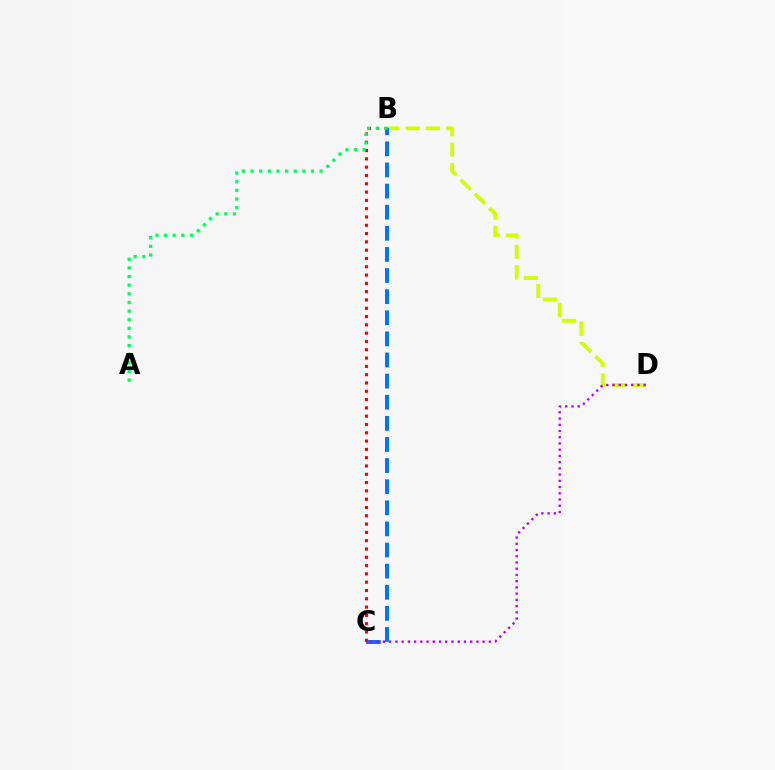{('B', 'D'): [{'color': '#d1ff00', 'line_style': 'dashed', 'thickness': 2.75}], ('B', 'C'): [{'color': '#0074ff', 'line_style': 'dashed', 'thickness': 2.87}, {'color': '#ff0000', 'line_style': 'dotted', 'thickness': 2.26}], ('C', 'D'): [{'color': '#b900ff', 'line_style': 'dotted', 'thickness': 1.69}], ('A', 'B'): [{'color': '#00ff5c', 'line_style': 'dotted', 'thickness': 2.35}]}